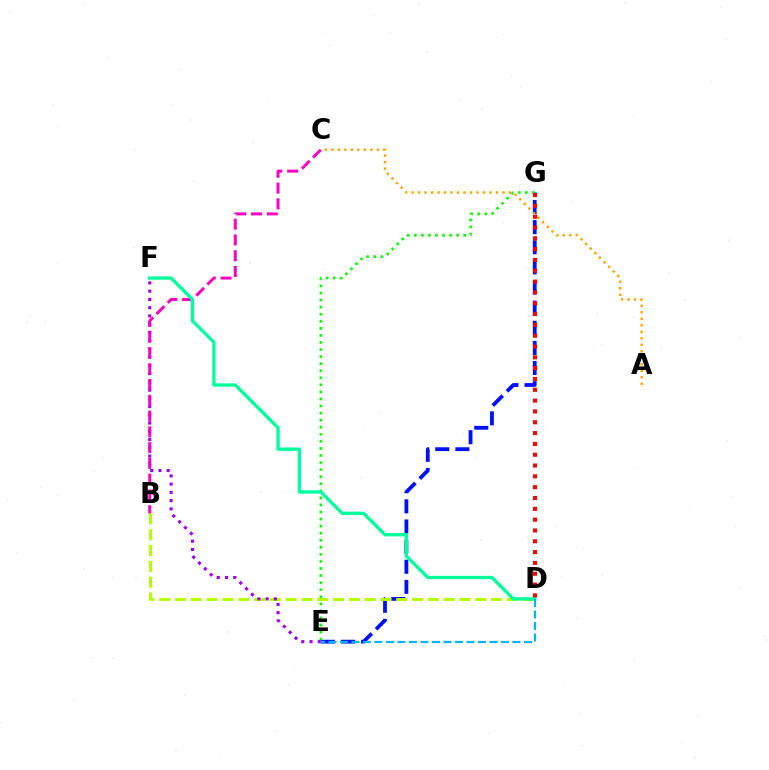{('E', 'G'): [{'color': '#0010ff', 'line_style': 'dashed', 'thickness': 2.73}, {'color': '#08ff00', 'line_style': 'dotted', 'thickness': 1.92}], ('B', 'D'): [{'color': '#b3ff00', 'line_style': 'dashed', 'thickness': 2.15}], ('E', 'F'): [{'color': '#9b00ff', 'line_style': 'dotted', 'thickness': 2.24}], ('B', 'C'): [{'color': '#ff00bd', 'line_style': 'dashed', 'thickness': 2.14}], ('D', 'F'): [{'color': '#00ff9d', 'line_style': 'solid', 'thickness': 2.39}], ('D', 'E'): [{'color': '#00b5ff', 'line_style': 'dashed', 'thickness': 1.56}], ('A', 'C'): [{'color': '#ffa500', 'line_style': 'dotted', 'thickness': 1.76}], ('D', 'G'): [{'color': '#ff0000', 'line_style': 'dotted', 'thickness': 2.94}]}